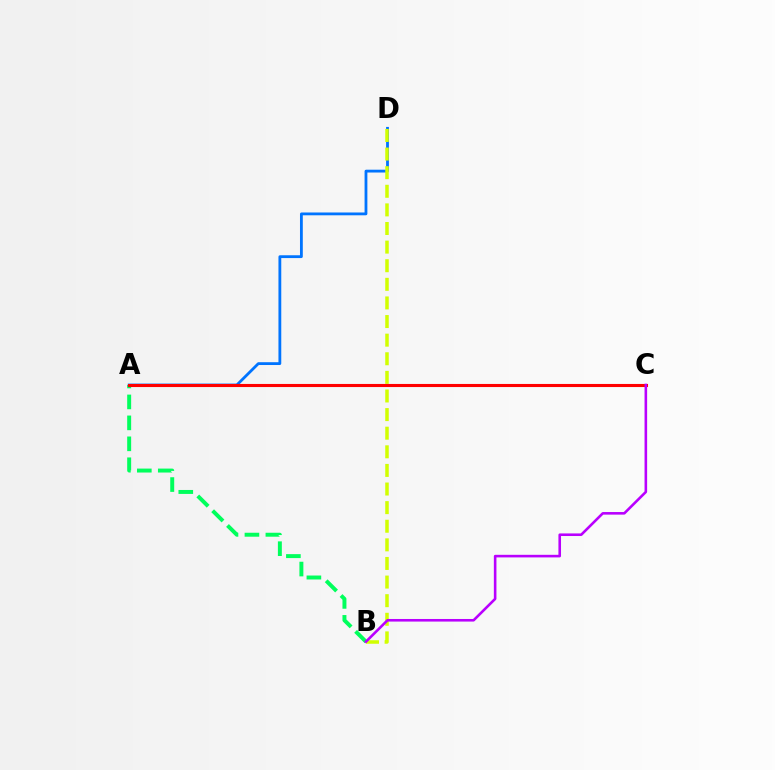{('A', 'B'): [{'color': '#00ff5c', 'line_style': 'dashed', 'thickness': 2.85}], ('A', 'D'): [{'color': '#0074ff', 'line_style': 'solid', 'thickness': 2.02}], ('B', 'D'): [{'color': '#d1ff00', 'line_style': 'dashed', 'thickness': 2.53}], ('A', 'C'): [{'color': '#ff0000', 'line_style': 'solid', 'thickness': 2.23}], ('B', 'C'): [{'color': '#b900ff', 'line_style': 'solid', 'thickness': 1.87}]}